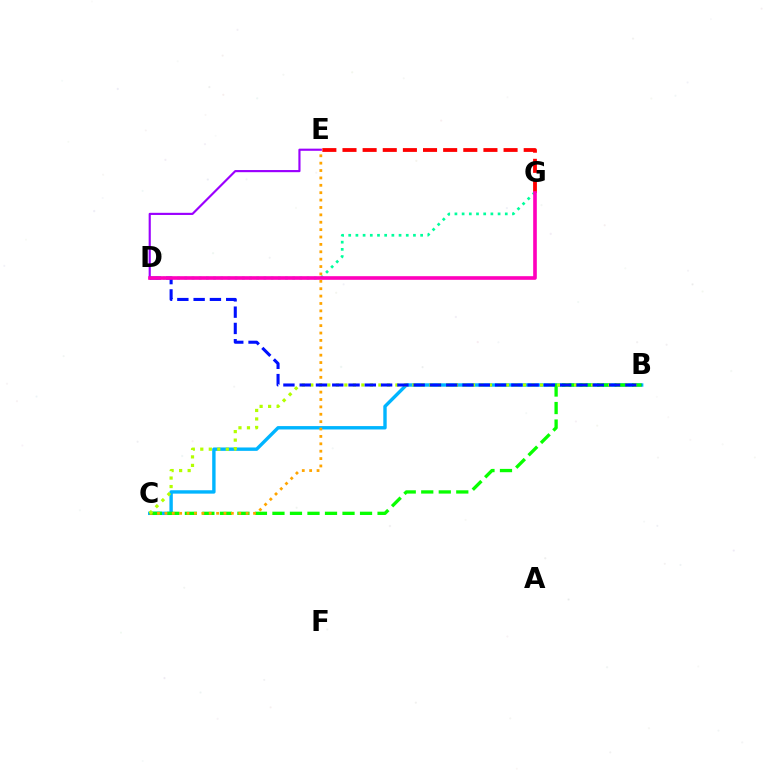{('E', 'G'): [{'color': '#ff0000', 'line_style': 'dashed', 'thickness': 2.74}], ('B', 'C'): [{'color': '#00b5ff', 'line_style': 'solid', 'thickness': 2.44}, {'color': '#08ff00', 'line_style': 'dashed', 'thickness': 2.38}, {'color': '#b3ff00', 'line_style': 'dotted', 'thickness': 2.31}], ('D', 'G'): [{'color': '#00ff9d', 'line_style': 'dotted', 'thickness': 1.95}, {'color': '#ff00bd', 'line_style': 'solid', 'thickness': 2.62}], ('D', 'E'): [{'color': '#9b00ff', 'line_style': 'solid', 'thickness': 1.55}], ('C', 'E'): [{'color': '#ffa500', 'line_style': 'dotted', 'thickness': 2.01}], ('B', 'D'): [{'color': '#0010ff', 'line_style': 'dashed', 'thickness': 2.21}]}